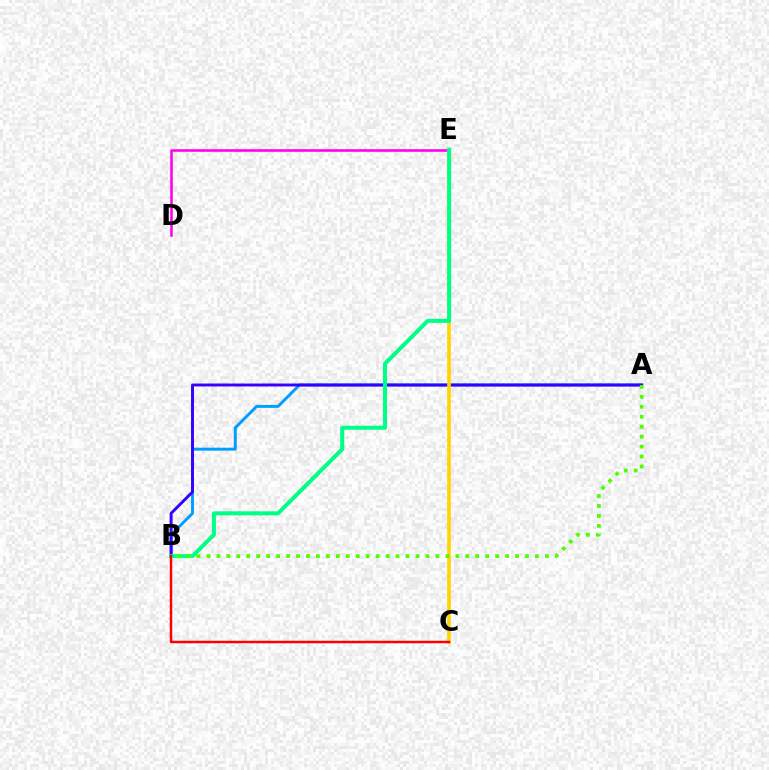{('A', 'B'): [{'color': '#009eff', 'line_style': 'solid', 'thickness': 2.11}, {'color': '#3700ff', 'line_style': 'solid', 'thickness': 2.11}, {'color': '#4fff00', 'line_style': 'dotted', 'thickness': 2.7}], ('D', 'E'): [{'color': '#ff00ed', 'line_style': 'solid', 'thickness': 1.85}], ('C', 'E'): [{'color': '#ffd500', 'line_style': 'solid', 'thickness': 2.63}], ('B', 'E'): [{'color': '#00ff86', 'line_style': 'solid', 'thickness': 2.89}], ('B', 'C'): [{'color': '#ff0000', 'line_style': 'solid', 'thickness': 1.78}]}